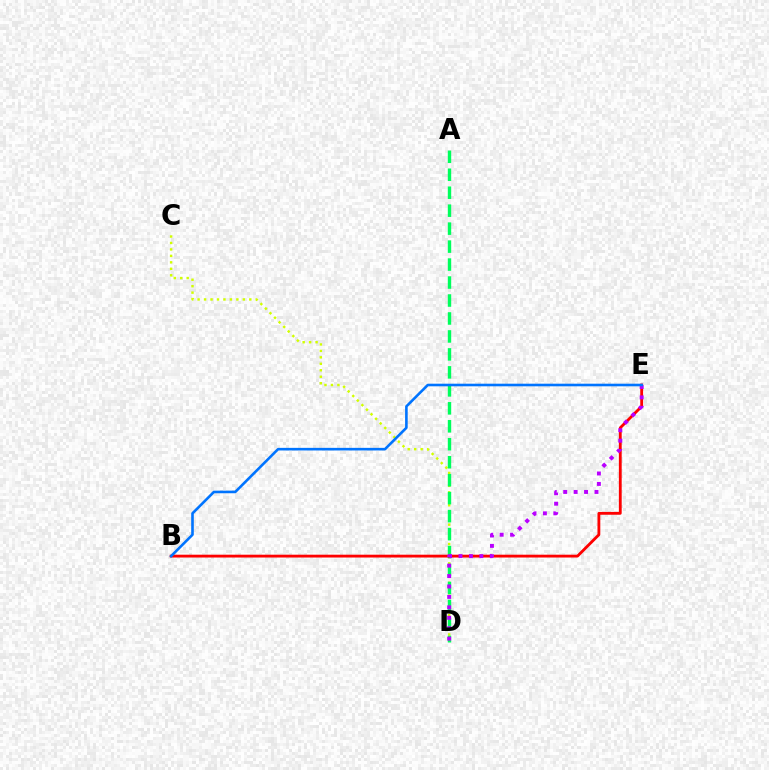{('C', 'D'): [{'color': '#d1ff00', 'line_style': 'dotted', 'thickness': 1.76}], ('A', 'D'): [{'color': '#00ff5c', 'line_style': 'dashed', 'thickness': 2.44}], ('B', 'E'): [{'color': '#ff0000', 'line_style': 'solid', 'thickness': 2.03}, {'color': '#0074ff', 'line_style': 'solid', 'thickness': 1.88}], ('D', 'E'): [{'color': '#b900ff', 'line_style': 'dotted', 'thickness': 2.83}]}